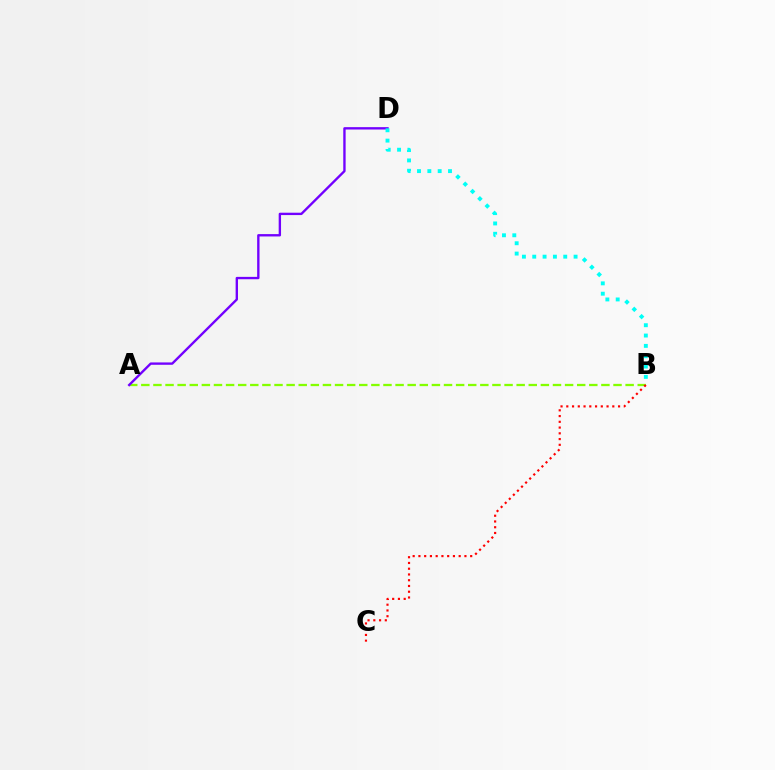{('A', 'B'): [{'color': '#84ff00', 'line_style': 'dashed', 'thickness': 1.64}], ('A', 'D'): [{'color': '#7200ff', 'line_style': 'solid', 'thickness': 1.7}], ('B', 'C'): [{'color': '#ff0000', 'line_style': 'dotted', 'thickness': 1.56}], ('B', 'D'): [{'color': '#00fff6', 'line_style': 'dotted', 'thickness': 2.81}]}